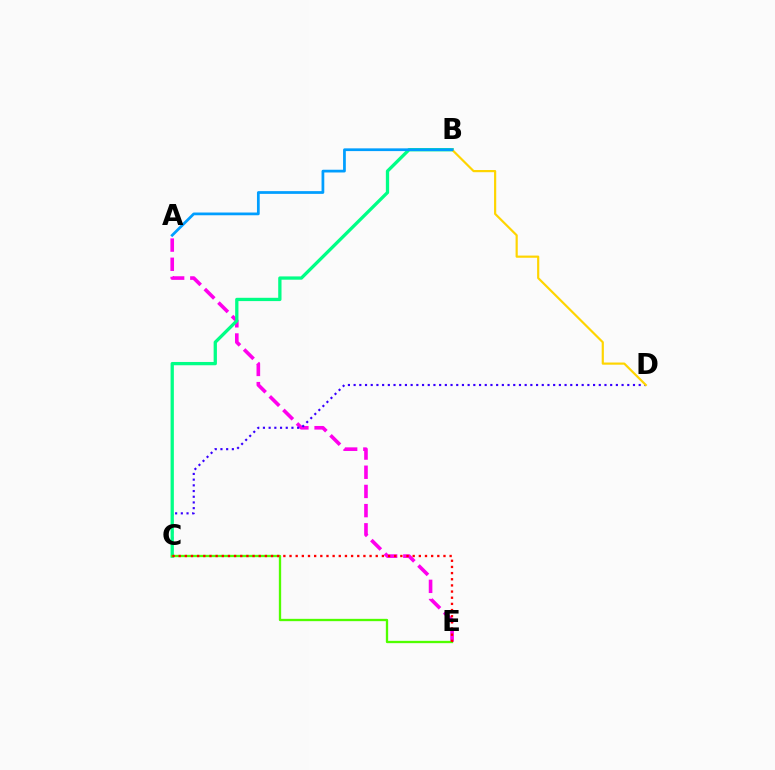{('A', 'E'): [{'color': '#ff00ed', 'line_style': 'dashed', 'thickness': 2.61}], ('C', 'D'): [{'color': '#3700ff', 'line_style': 'dotted', 'thickness': 1.55}], ('B', 'C'): [{'color': '#00ff86', 'line_style': 'solid', 'thickness': 2.37}], ('C', 'E'): [{'color': '#4fff00', 'line_style': 'solid', 'thickness': 1.67}, {'color': '#ff0000', 'line_style': 'dotted', 'thickness': 1.67}], ('B', 'D'): [{'color': '#ffd500', 'line_style': 'solid', 'thickness': 1.57}], ('A', 'B'): [{'color': '#009eff', 'line_style': 'solid', 'thickness': 1.97}]}